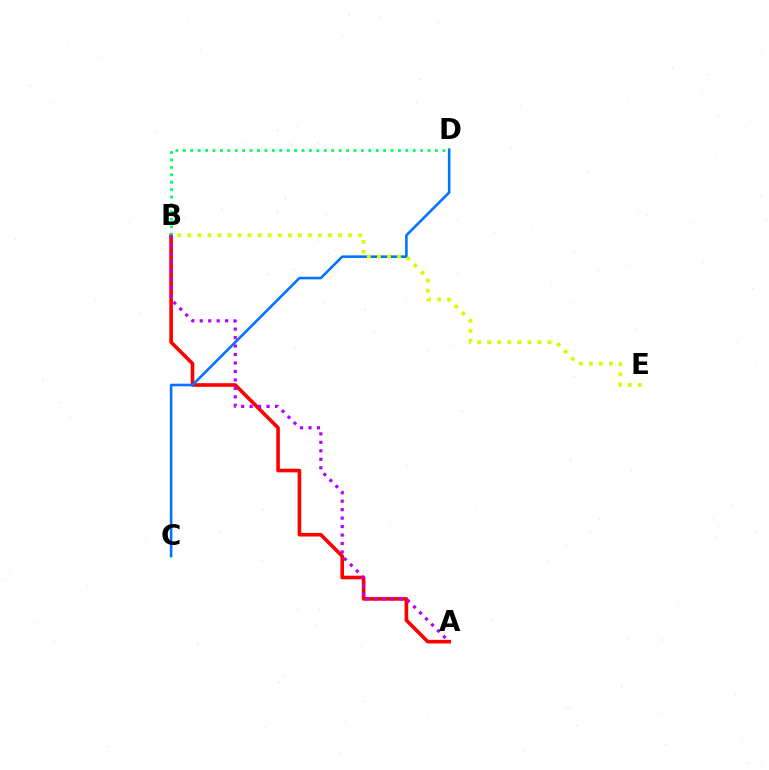{('A', 'B'): [{'color': '#ff0000', 'line_style': 'solid', 'thickness': 2.61}, {'color': '#b900ff', 'line_style': 'dotted', 'thickness': 2.3}], ('C', 'D'): [{'color': '#0074ff', 'line_style': 'solid', 'thickness': 1.86}], ('B', 'D'): [{'color': '#00ff5c', 'line_style': 'dotted', 'thickness': 2.02}], ('B', 'E'): [{'color': '#d1ff00', 'line_style': 'dotted', 'thickness': 2.73}]}